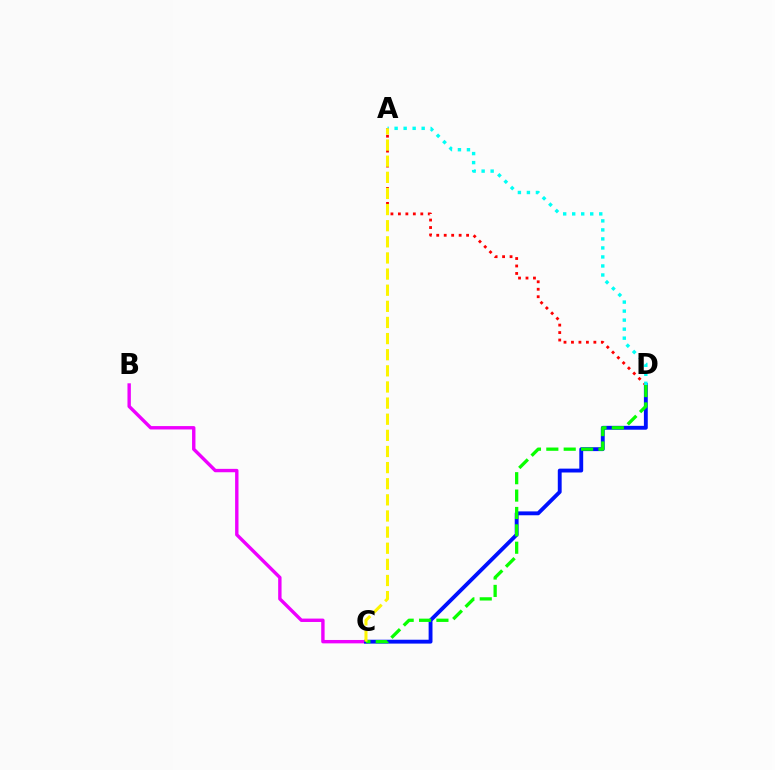{('B', 'C'): [{'color': '#ee00ff', 'line_style': 'solid', 'thickness': 2.44}], ('C', 'D'): [{'color': '#0010ff', 'line_style': 'solid', 'thickness': 2.78}, {'color': '#08ff00', 'line_style': 'dashed', 'thickness': 2.36}], ('A', 'D'): [{'color': '#ff0000', 'line_style': 'dotted', 'thickness': 2.03}, {'color': '#00fff6', 'line_style': 'dotted', 'thickness': 2.45}], ('A', 'C'): [{'color': '#fcf500', 'line_style': 'dashed', 'thickness': 2.19}]}